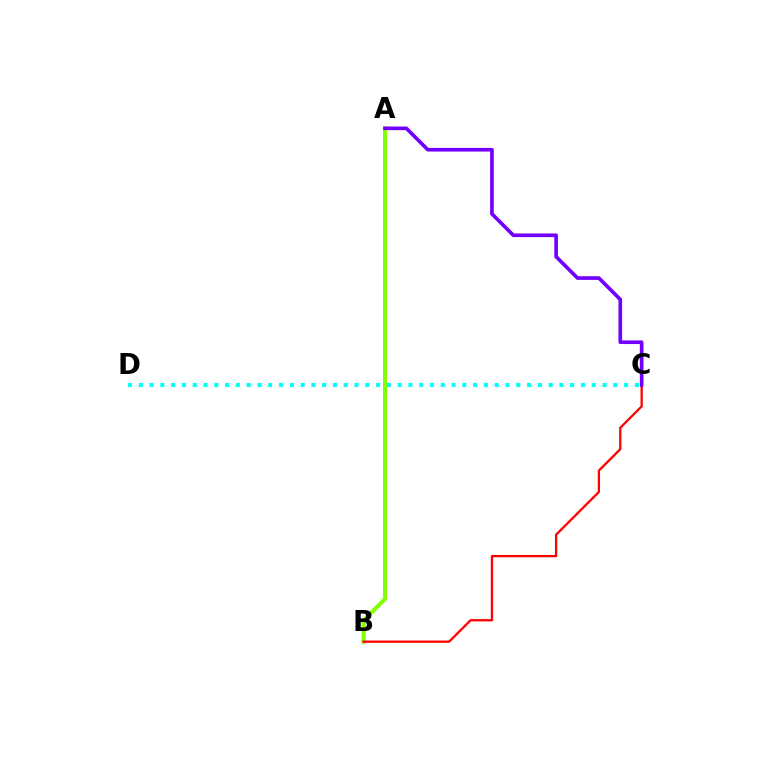{('A', 'B'): [{'color': '#84ff00', 'line_style': 'solid', 'thickness': 2.91}], ('B', 'C'): [{'color': '#ff0000', 'line_style': 'solid', 'thickness': 1.65}], ('A', 'C'): [{'color': '#7200ff', 'line_style': 'solid', 'thickness': 2.63}], ('C', 'D'): [{'color': '#00fff6', 'line_style': 'dotted', 'thickness': 2.93}]}